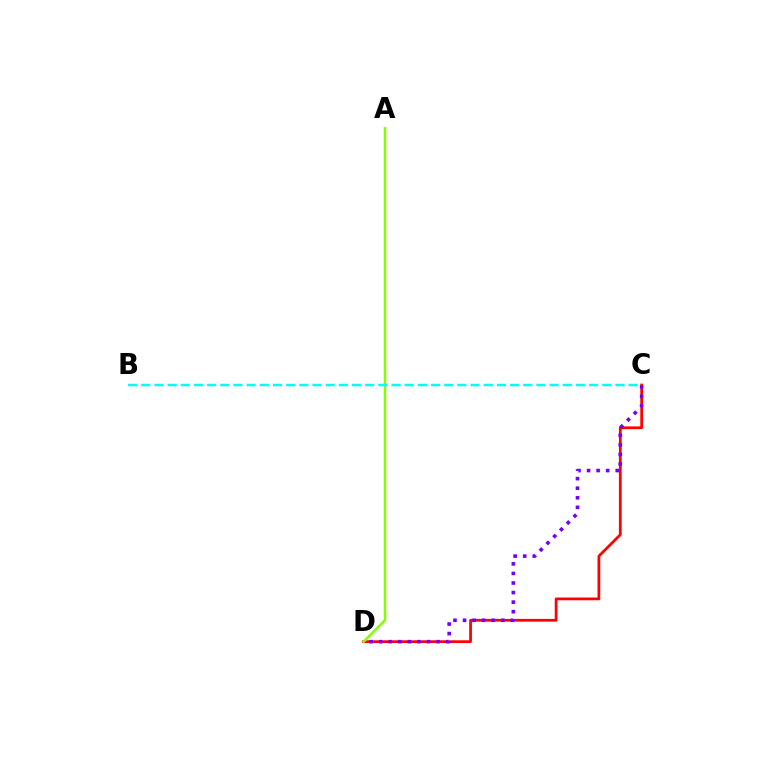{('C', 'D'): [{'color': '#ff0000', 'line_style': 'solid', 'thickness': 1.98}, {'color': '#7200ff', 'line_style': 'dotted', 'thickness': 2.6}], ('A', 'D'): [{'color': '#84ff00', 'line_style': 'solid', 'thickness': 1.83}], ('B', 'C'): [{'color': '#00fff6', 'line_style': 'dashed', 'thickness': 1.79}]}